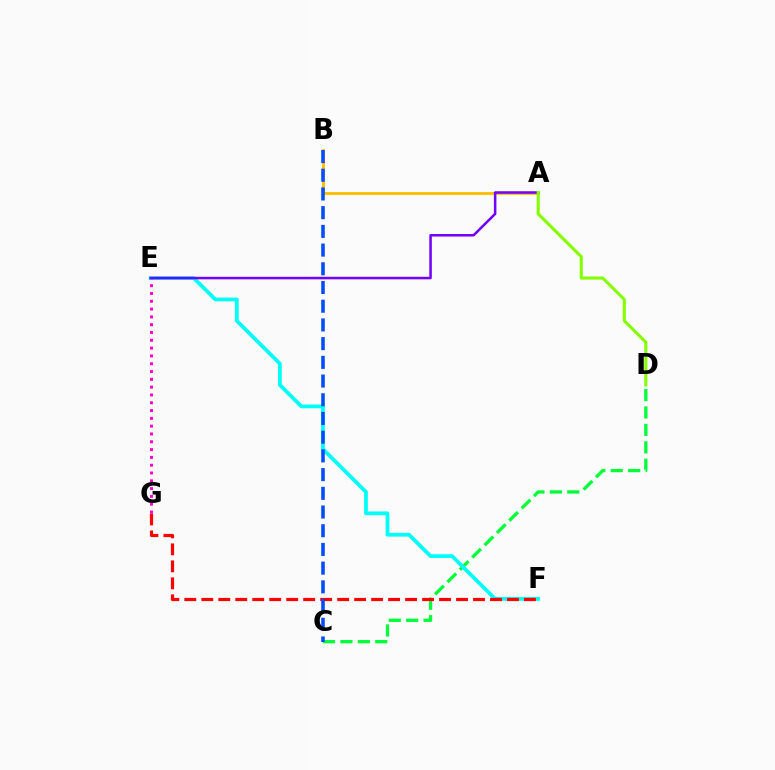{('C', 'D'): [{'color': '#00ff39', 'line_style': 'dashed', 'thickness': 2.37}], ('E', 'F'): [{'color': '#00fff6', 'line_style': 'solid', 'thickness': 2.72}], ('A', 'B'): [{'color': '#ffbd00', 'line_style': 'solid', 'thickness': 2.04}], ('F', 'G'): [{'color': '#ff0000', 'line_style': 'dashed', 'thickness': 2.31}], ('E', 'G'): [{'color': '#ff00cf', 'line_style': 'dotted', 'thickness': 2.12}], ('B', 'C'): [{'color': '#004bff', 'line_style': 'dashed', 'thickness': 2.54}], ('A', 'E'): [{'color': '#7200ff', 'line_style': 'solid', 'thickness': 1.81}], ('A', 'D'): [{'color': '#84ff00', 'line_style': 'solid', 'thickness': 2.22}]}